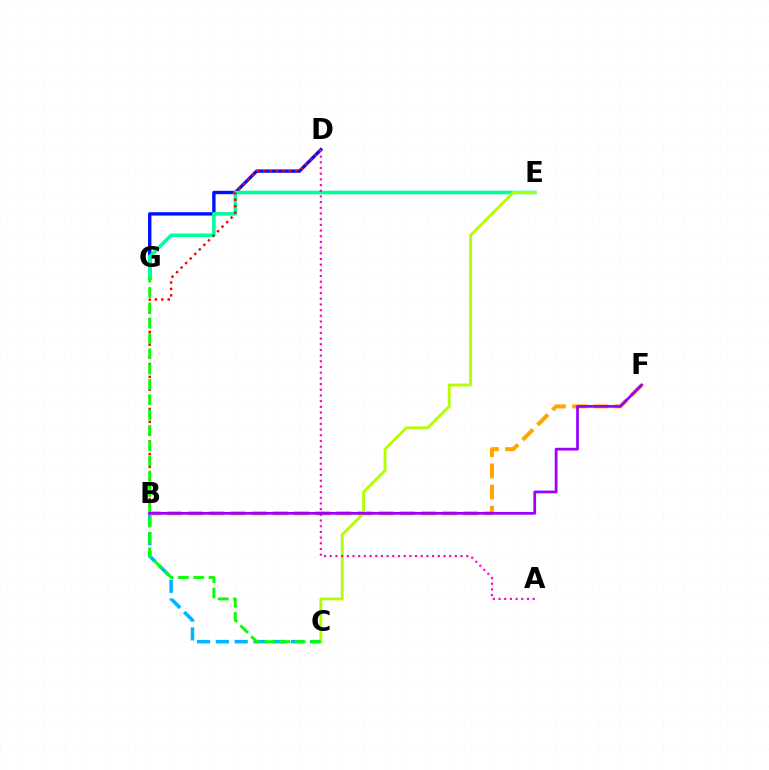{('D', 'G'): [{'color': '#0010ff', 'line_style': 'solid', 'thickness': 2.43}], ('E', 'G'): [{'color': '#00ff9d', 'line_style': 'solid', 'thickness': 2.58}], ('B', 'C'): [{'color': '#00b5ff', 'line_style': 'dashed', 'thickness': 2.56}], ('B', 'F'): [{'color': '#ffa500', 'line_style': 'dashed', 'thickness': 2.88}, {'color': '#9b00ff', 'line_style': 'solid', 'thickness': 1.98}], ('B', 'D'): [{'color': '#ff0000', 'line_style': 'dotted', 'thickness': 1.75}], ('C', 'E'): [{'color': '#b3ff00', 'line_style': 'solid', 'thickness': 2.05}], ('A', 'D'): [{'color': '#ff00bd', 'line_style': 'dotted', 'thickness': 1.54}], ('C', 'G'): [{'color': '#08ff00', 'line_style': 'dashed', 'thickness': 2.08}]}